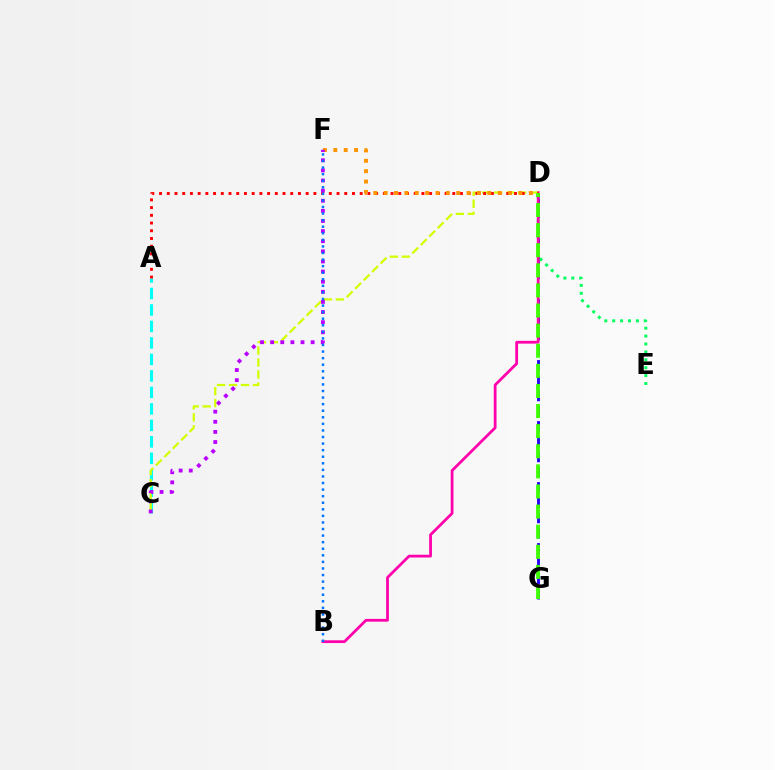{('A', 'C'): [{'color': '#00fff6', 'line_style': 'dashed', 'thickness': 2.24}], ('D', 'G'): [{'color': '#2500ff', 'line_style': 'dashed', 'thickness': 2.07}, {'color': '#3dff00', 'line_style': 'dashed', 'thickness': 2.73}], ('D', 'E'): [{'color': '#00ff5c', 'line_style': 'dotted', 'thickness': 2.15}], ('B', 'D'): [{'color': '#ff00ac', 'line_style': 'solid', 'thickness': 2.0}], ('C', 'D'): [{'color': '#d1ff00', 'line_style': 'dashed', 'thickness': 1.62}], ('A', 'D'): [{'color': '#ff0000', 'line_style': 'dotted', 'thickness': 2.1}], ('D', 'F'): [{'color': '#ff9400', 'line_style': 'dotted', 'thickness': 2.82}], ('C', 'F'): [{'color': '#b900ff', 'line_style': 'dotted', 'thickness': 2.75}], ('B', 'F'): [{'color': '#0074ff', 'line_style': 'dotted', 'thickness': 1.79}]}